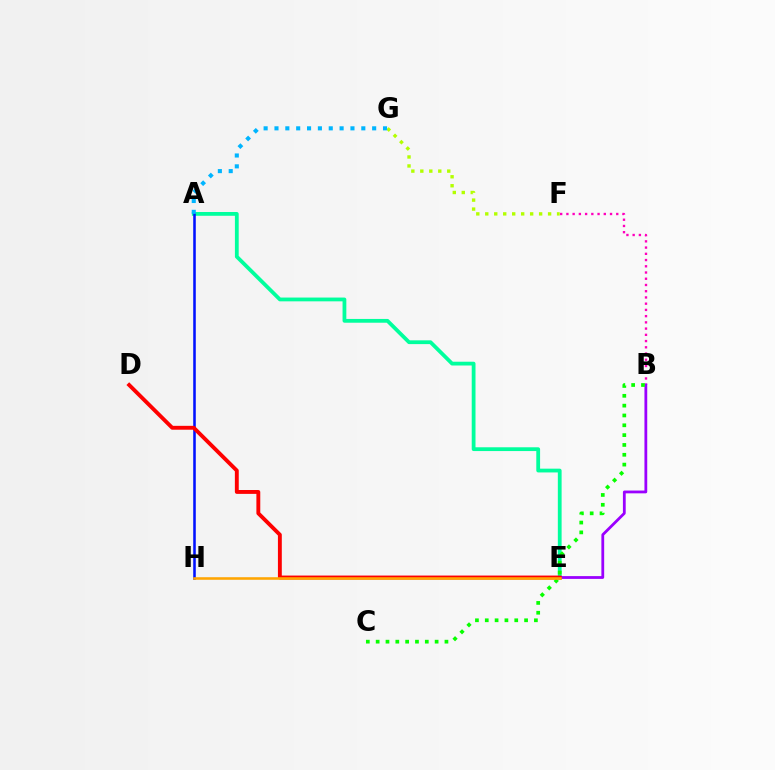{('A', 'E'): [{'color': '#00ff9d', 'line_style': 'solid', 'thickness': 2.72}], ('B', 'F'): [{'color': '#ff00bd', 'line_style': 'dotted', 'thickness': 1.69}], ('F', 'G'): [{'color': '#b3ff00', 'line_style': 'dotted', 'thickness': 2.44}], ('A', 'H'): [{'color': '#0010ff', 'line_style': 'solid', 'thickness': 1.84}], ('B', 'E'): [{'color': '#9b00ff', 'line_style': 'solid', 'thickness': 2.01}], ('B', 'C'): [{'color': '#08ff00', 'line_style': 'dotted', 'thickness': 2.67}], ('A', 'G'): [{'color': '#00b5ff', 'line_style': 'dotted', 'thickness': 2.95}], ('D', 'E'): [{'color': '#ff0000', 'line_style': 'solid', 'thickness': 2.79}], ('E', 'H'): [{'color': '#ffa500', 'line_style': 'solid', 'thickness': 1.85}]}